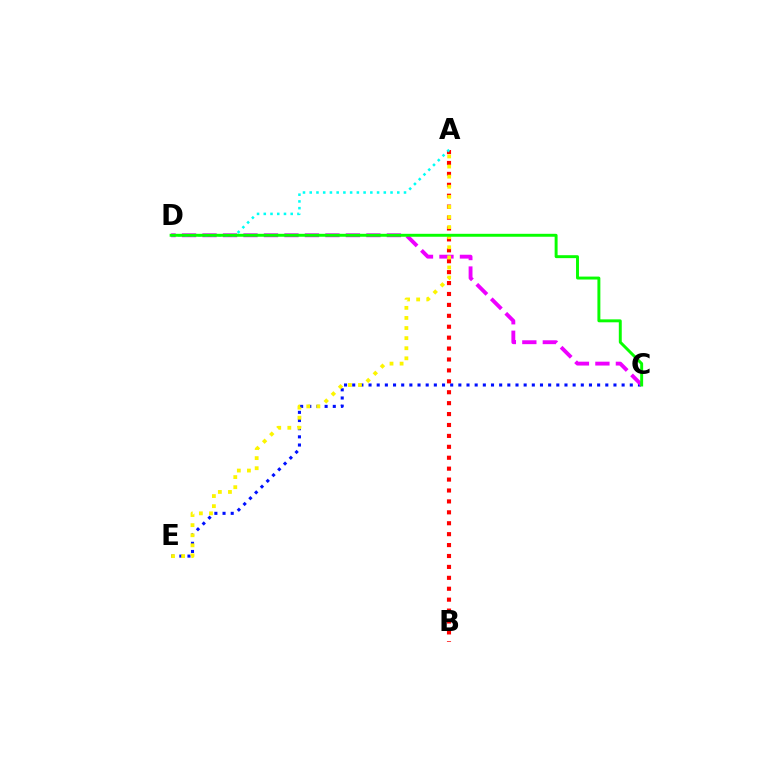{('C', 'E'): [{'color': '#0010ff', 'line_style': 'dotted', 'thickness': 2.22}], ('C', 'D'): [{'color': '#ee00ff', 'line_style': 'dashed', 'thickness': 2.78}, {'color': '#08ff00', 'line_style': 'solid', 'thickness': 2.12}], ('A', 'B'): [{'color': '#ff0000', 'line_style': 'dotted', 'thickness': 2.97}], ('A', 'D'): [{'color': '#00fff6', 'line_style': 'dotted', 'thickness': 1.83}], ('A', 'E'): [{'color': '#fcf500', 'line_style': 'dotted', 'thickness': 2.74}]}